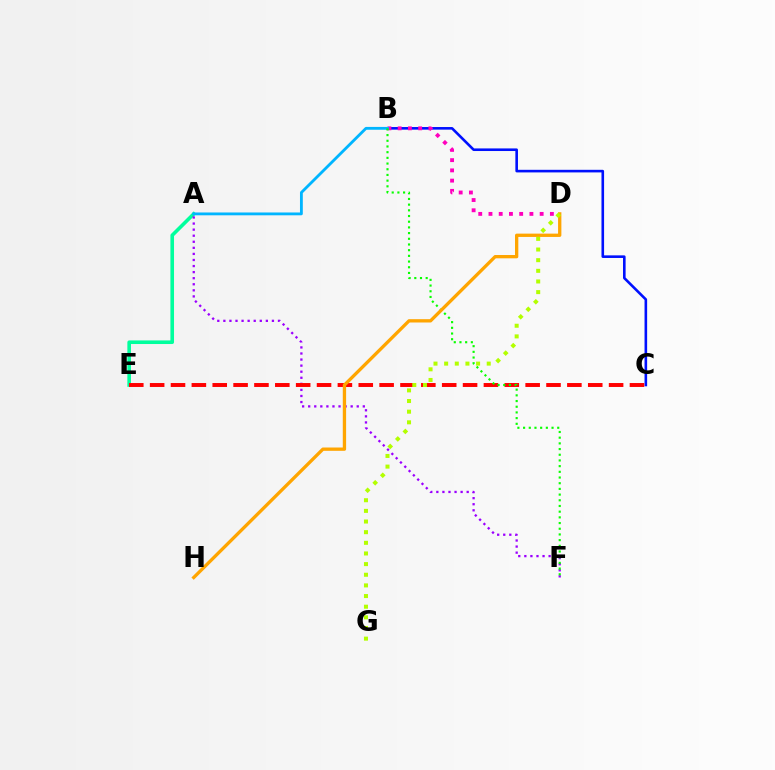{('B', 'C'): [{'color': '#0010ff', 'line_style': 'solid', 'thickness': 1.88}], ('A', 'E'): [{'color': '#00ff9d', 'line_style': 'solid', 'thickness': 2.59}], ('B', 'D'): [{'color': '#ff00bd', 'line_style': 'dotted', 'thickness': 2.78}], ('A', 'B'): [{'color': '#00b5ff', 'line_style': 'solid', 'thickness': 2.03}], ('A', 'F'): [{'color': '#9b00ff', 'line_style': 'dotted', 'thickness': 1.65}], ('C', 'E'): [{'color': '#ff0000', 'line_style': 'dashed', 'thickness': 2.83}], ('B', 'F'): [{'color': '#08ff00', 'line_style': 'dotted', 'thickness': 1.55}], ('D', 'H'): [{'color': '#ffa500', 'line_style': 'solid', 'thickness': 2.38}], ('D', 'G'): [{'color': '#b3ff00', 'line_style': 'dotted', 'thickness': 2.89}]}